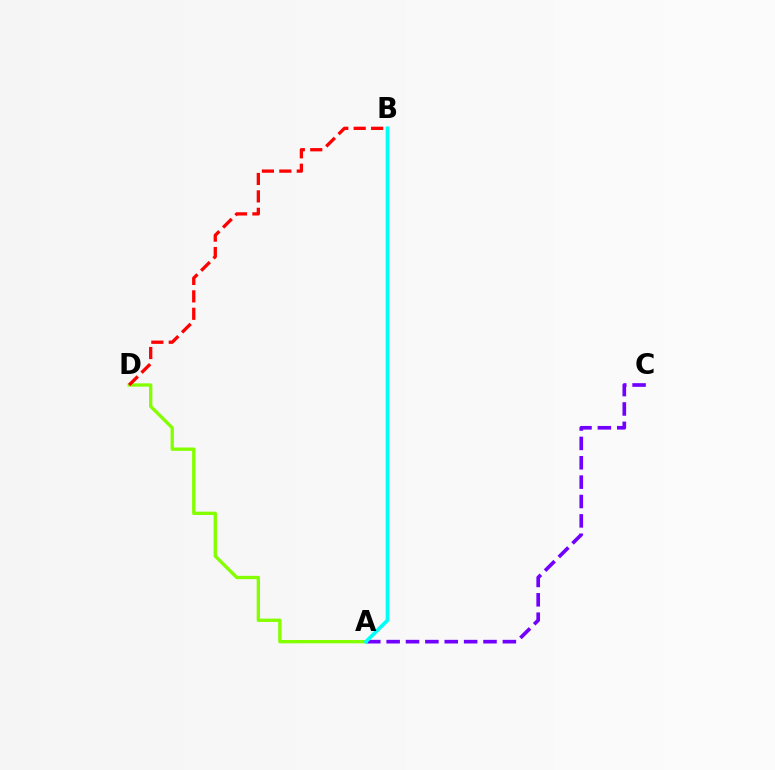{('A', 'C'): [{'color': '#7200ff', 'line_style': 'dashed', 'thickness': 2.63}], ('A', 'D'): [{'color': '#84ff00', 'line_style': 'solid', 'thickness': 2.4}], ('B', 'D'): [{'color': '#ff0000', 'line_style': 'dashed', 'thickness': 2.37}], ('A', 'B'): [{'color': '#00fff6', 'line_style': 'solid', 'thickness': 2.66}]}